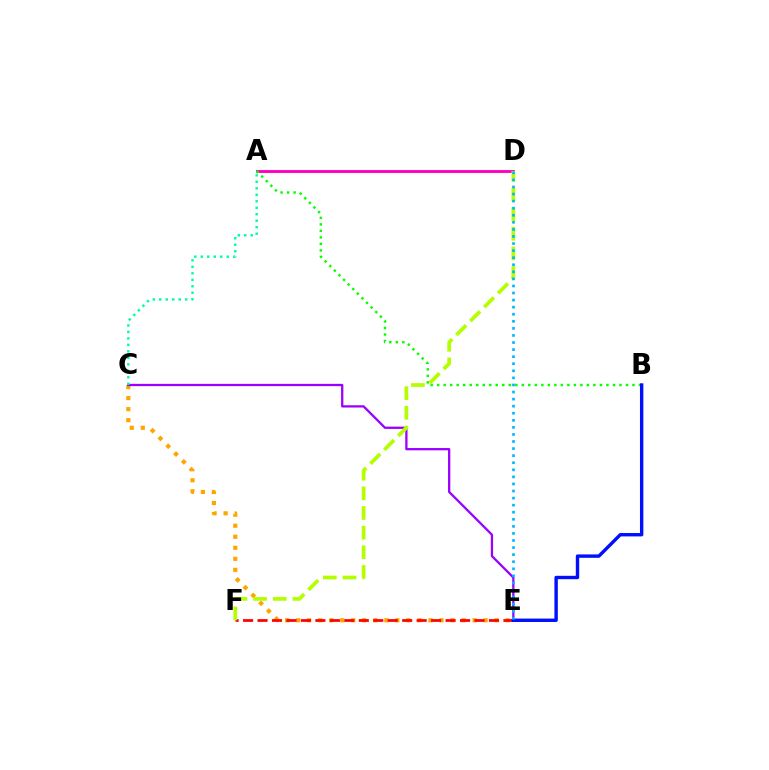{('C', 'E'): [{'color': '#ffa500', 'line_style': 'dotted', 'thickness': 3.0}, {'color': '#9b00ff', 'line_style': 'solid', 'thickness': 1.64}], ('A', 'D'): [{'color': '#ff00bd', 'line_style': 'solid', 'thickness': 2.07}], ('E', 'F'): [{'color': '#ff0000', 'line_style': 'dashed', 'thickness': 1.97}], ('A', 'B'): [{'color': '#08ff00', 'line_style': 'dotted', 'thickness': 1.77}], ('A', 'C'): [{'color': '#00ff9d', 'line_style': 'dotted', 'thickness': 1.76}], ('B', 'E'): [{'color': '#0010ff', 'line_style': 'solid', 'thickness': 2.44}], ('D', 'F'): [{'color': '#b3ff00', 'line_style': 'dashed', 'thickness': 2.67}], ('D', 'E'): [{'color': '#00b5ff', 'line_style': 'dotted', 'thickness': 1.92}]}